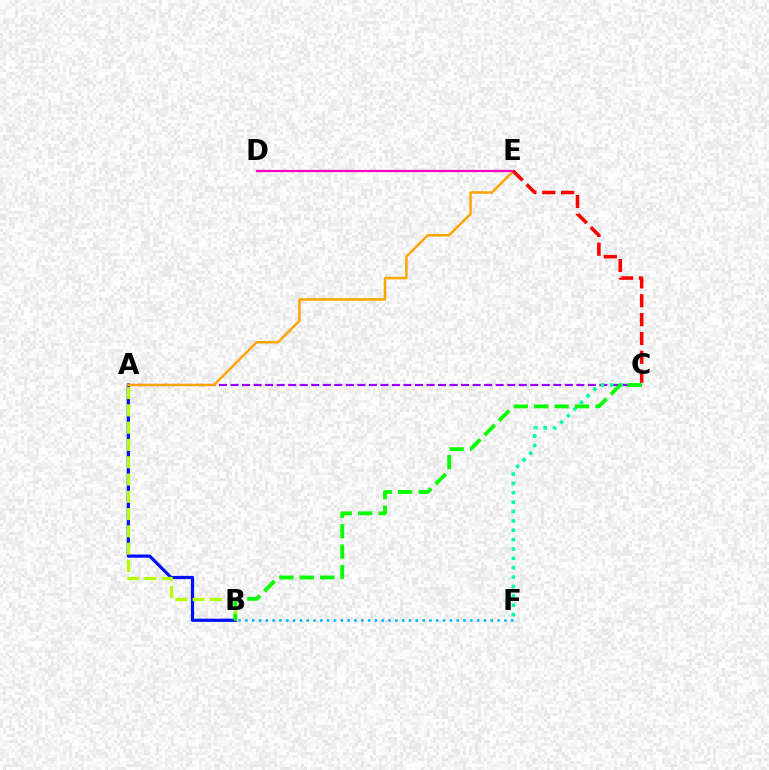{('A', 'C'): [{'color': '#9b00ff', 'line_style': 'dashed', 'thickness': 1.57}], ('A', 'B'): [{'color': '#0010ff', 'line_style': 'solid', 'thickness': 2.31}, {'color': '#b3ff00', 'line_style': 'dashed', 'thickness': 2.35}], ('A', 'E'): [{'color': '#ffa500', 'line_style': 'solid', 'thickness': 1.82}], ('D', 'E'): [{'color': '#ff00bd', 'line_style': 'solid', 'thickness': 1.61}], ('C', 'E'): [{'color': '#ff0000', 'line_style': 'dashed', 'thickness': 2.56}], ('C', 'F'): [{'color': '#00ff9d', 'line_style': 'dotted', 'thickness': 2.55}], ('B', 'C'): [{'color': '#08ff00', 'line_style': 'dashed', 'thickness': 2.78}], ('B', 'F'): [{'color': '#00b5ff', 'line_style': 'dotted', 'thickness': 1.85}]}